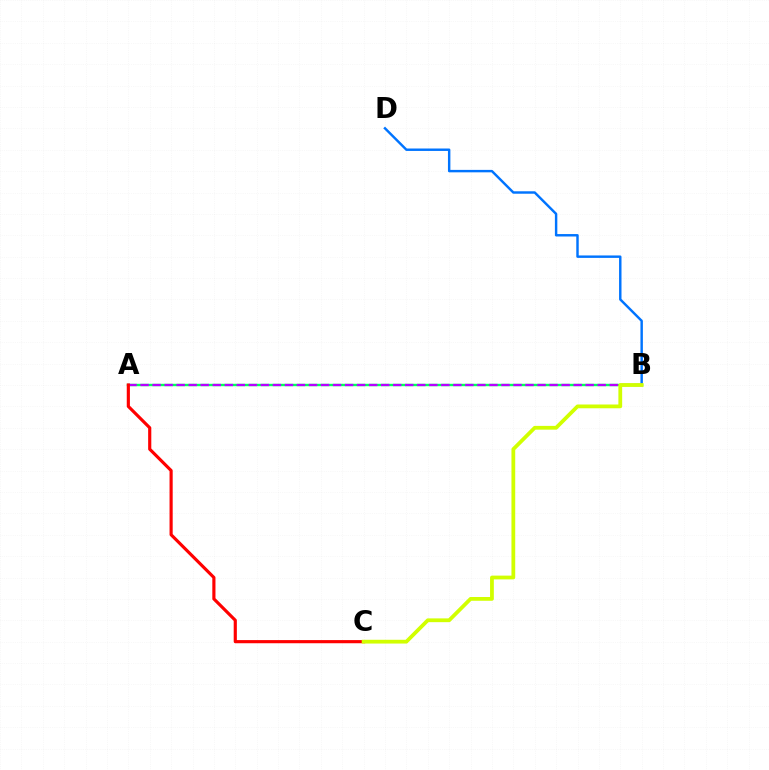{('A', 'B'): [{'color': '#00ff5c', 'line_style': 'solid', 'thickness': 1.74}, {'color': '#b900ff', 'line_style': 'dashed', 'thickness': 1.63}], ('A', 'C'): [{'color': '#ff0000', 'line_style': 'solid', 'thickness': 2.27}], ('B', 'D'): [{'color': '#0074ff', 'line_style': 'solid', 'thickness': 1.76}], ('B', 'C'): [{'color': '#d1ff00', 'line_style': 'solid', 'thickness': 2.72}]}